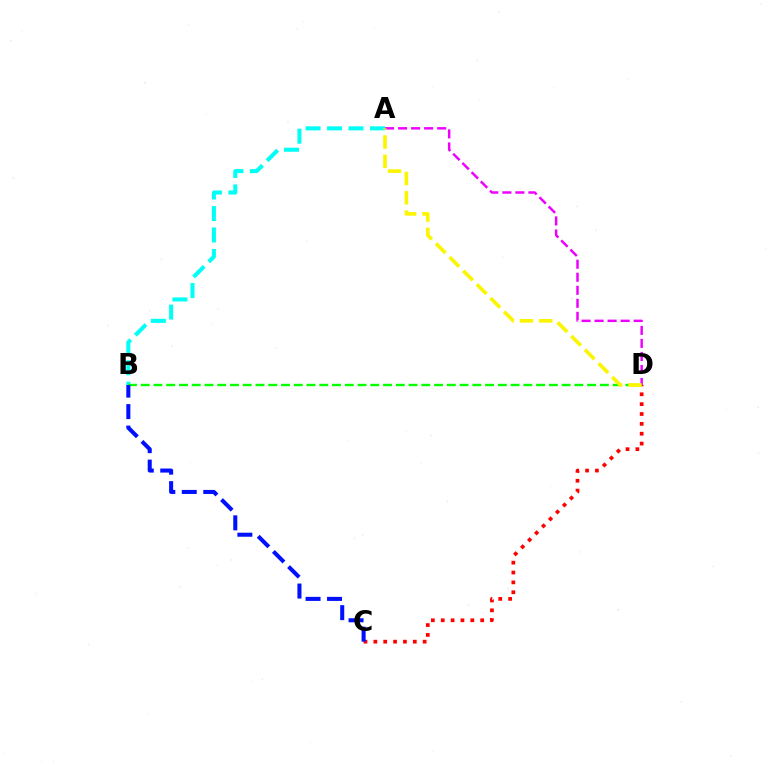{('A', 'B'): [{'color': '#00fff6', 'line_style': 'dashed', 'thickness': 2.92}], ('C', 'D'): [{'color': '#ff0000', 'line_style': 'dotted', 'thickness': 2.68}], ('B', 'D'): [{'color': '#08ff00', 'line_style': 'dashed', 'thickness': 1.73}], ('B', 'C'): [{'color': '#0010ff', 'line_style': 'dashed', 'thickness': 2.92}], ('A', 'D'): [{'color': '#ee00ff', 'line_style': 'dashed', 'thickness': 1.77}, {'color': '#fcf500', 'line_style': 'dashed', 'thickness': 2.62}]}